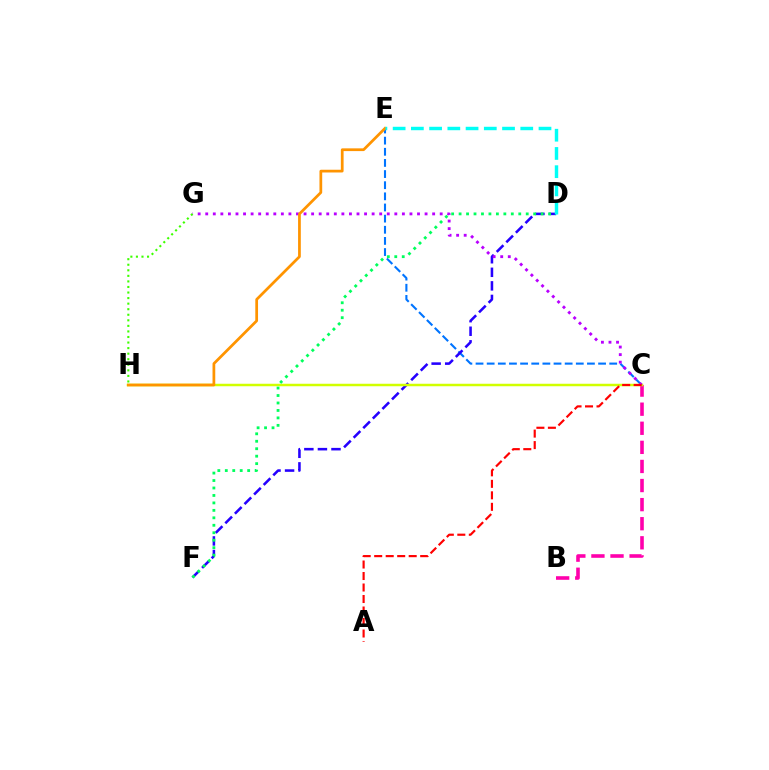{('C', 'E'): [{'color': '#0074ff', 'line_style': 'dashed', 'thickness': 1.51}], ('D', 'F'): [{'color': '#2500ff', 'line_style': 'dashed', 'thickness': 1.84}, {'color': '#00ff5c', 'line_style': 'dotted', 'thickness': 2.03}], ('B', 'C'): [{'color': '#ff00ac', 'line_style': 'dashed', 'thickness': 2.59}], ('C', 'H'): [{'color': '#d1ff00', 'line_style': 'solid', 'thickness': 1.79}], ('C', 'G'): [{'color': '#b900ff', 'line_style': 'dotted', 'thickness': 2.05}], ('E', 'H'): [{'color': '#ff9400', 'line_style': 'solid', 'thickness': 1.97}], ('A', 'C'): [{'color': '#ff0000', 'line_style': 'dashed', 'thickness': 1.56}], ('G', 'H'): [{'color': '#3dff00', 'line_style': 'dotted', 'thickness': 1.51}], ('D', 'E'): [{'color': '#00fff6', 'line_style': 'dashed', 'thickness': 2.48}]}